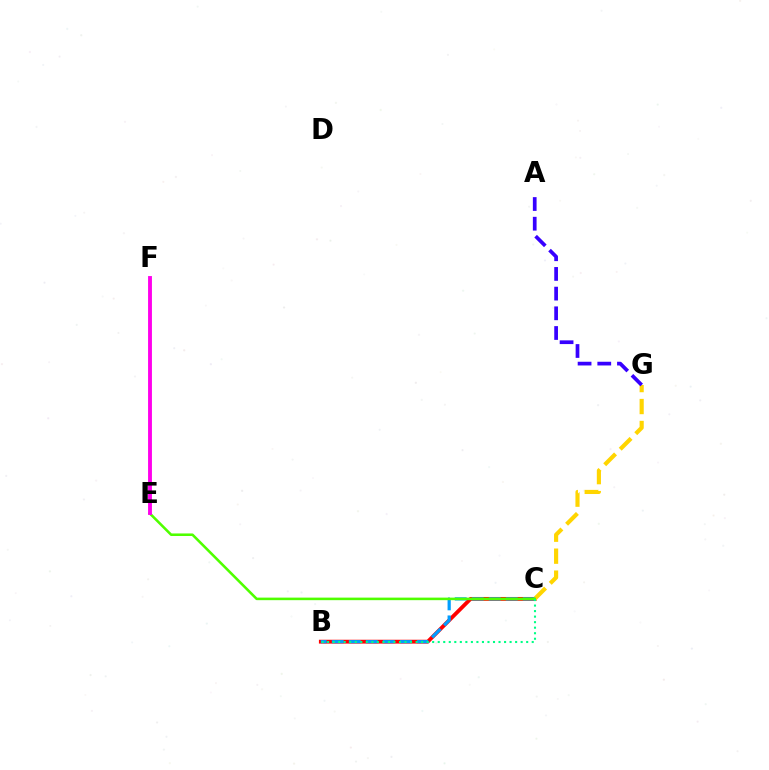{('B', 'C'): [{'color': '#ff0000', 'line_style': 'solid', 'thickness': 2.76}, {'color': '#009eff', 'line_style': 'dashed', 'thickness': 2.31}, {'color': '#00ff86', 'line_style': 'dotted', 'thickness': 1.5}], ('C', 'G'): [{'color': '#ffd500', 'line_style': 'dashed', 'thickness': 2.98}], ('A', 'G'): [{'color': '#3700ff', 'line_style': 'dashed', 'thickness': 2.68}], ('C', 'E'): [{'color': '#4fff00', 'line_style': 'solid', 'thickness': 1.84}], ('E', 'F'): [{'color': '#ff00ed', 'line_style': 'solid', 'thickness': 2.78}]}